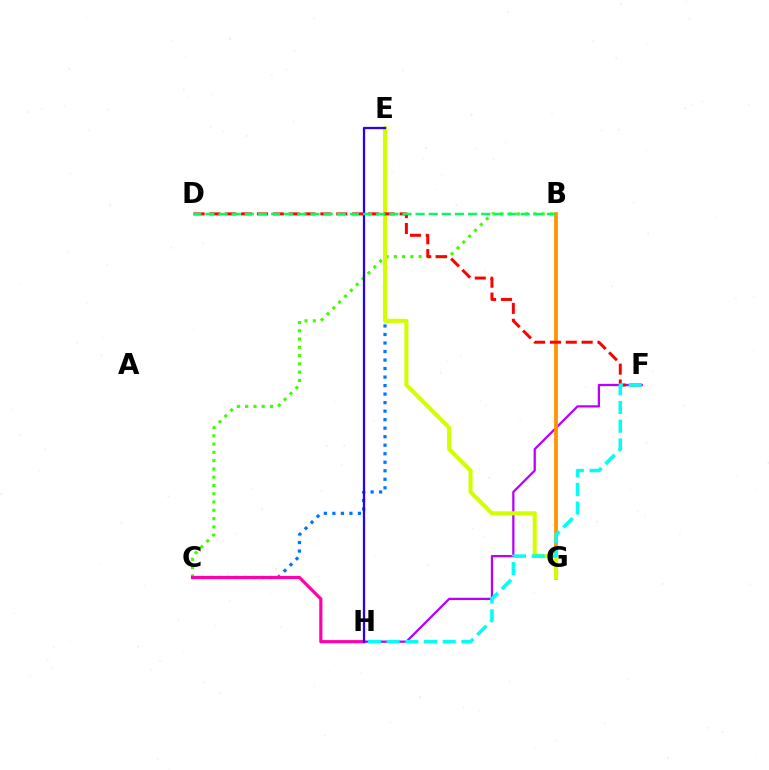{('F', 'H'): [{'color': '#b900ff', 'line_style': 'solid', 'thickness': 1.63}, {'color': '#00fff6', 'line_style': 'dashed', 'thickness': 2.54}], ('B', 'G'): [{'color': '#ff9400', 'line_style': 'solid', 'thickness': 2.72}], ('B', 'C'): [{'color': '#3dff00', 'line_style': 'dotted', 'thickness': 2.25}], ('C', 'E'): [{'color': '#0074ff', 'line_style': 'dotted', 'thickness': 2.31}], ('E', 'G'): [{'color': '#d1ff00', 'line_style': 'solid', 'thickness': 2.94}], ('C', 'H'): [{'color': '#ff00ac', 'line_style': 'solid', 'thickness': 2.27}], ('D', 'F'): [{'color': '#ff0000', 'line_style': 'dashed', 'thickness': 2.15}], ('E', 'H'): [{'color': '#2500ff', 'line_style': 'solid', 'thickness': 1.63}], ('B', 'D'): [{'color': '#00ff5c', 'line_style': 'dashed', 'thickness': 1.78}]}